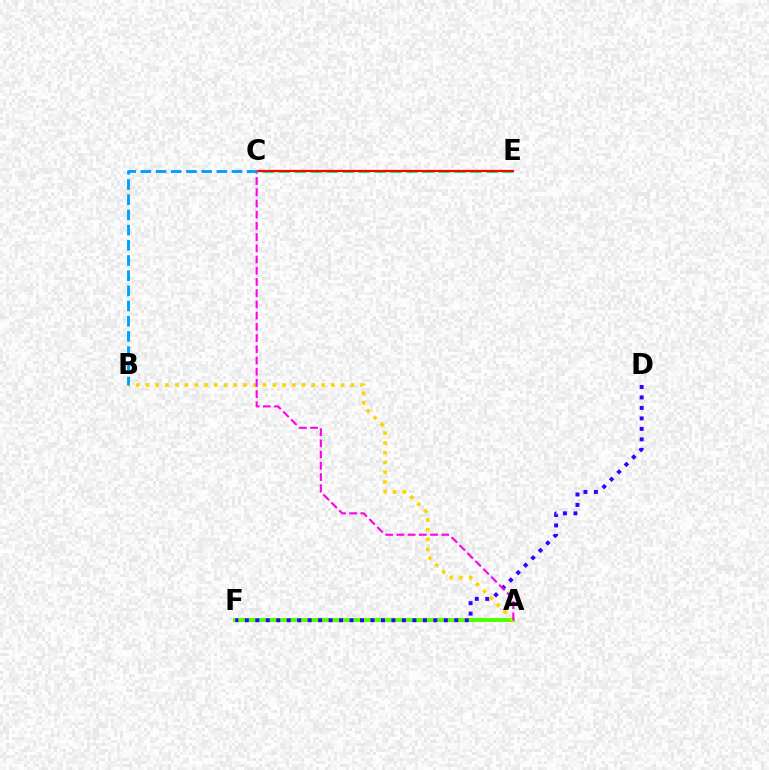{('A', 'F'): [{'color': '#4fff00', 'line_style': 'solid', 'thickness': 2.84}], ('D', 'F'): [{'color': '#3700ff', 'line_style': 'dotted', 'thickness': 2.85}], ('C', 'E'): [{'color': '#00ff86', 'line_style': 'dashed', 'thickness': 2.17}, {'color': '#ff0000', 'line_style': 'solid', 'thickness': 1.6}], ('A', 'B'): [{'color': '#ffd500', 'line_style': 'dotted', 'thickness': 2.65}], ('A', 'C'): [{'color': '#ff00ed', 'line_style': 'dashed', 'thickness': 1.52}], ('B', 'C'): [{'color': '#009eff', 'line_style': 'dashed', 'thickness': 2.06}]}